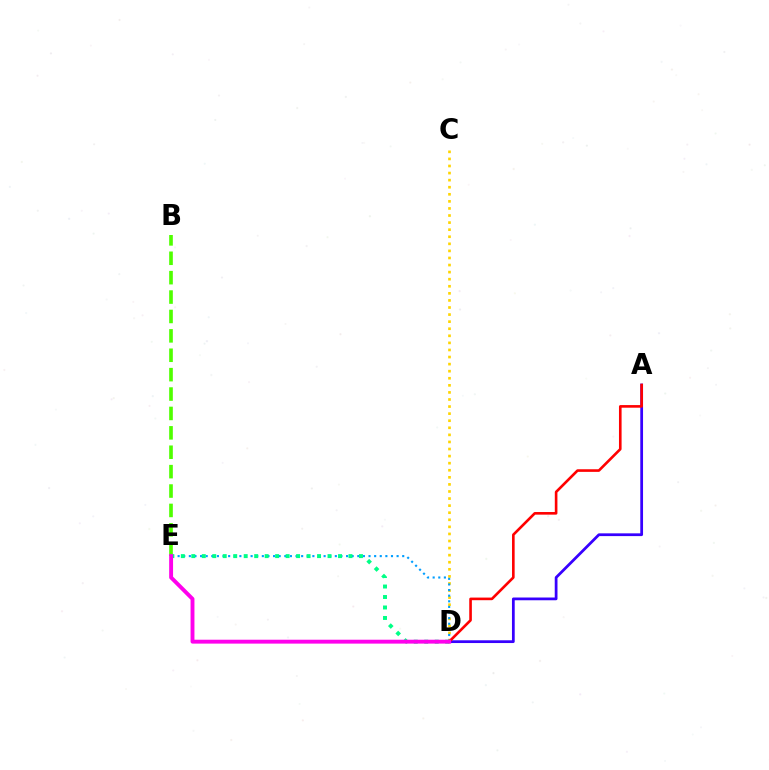{('C', 'D'): [{'color': '#ffd500', 'line_style': 'dotted', 'thickness': 1.92}], ('D', 'E'): [{'color': '#009eff', 'line_style': 'dotted', 'thickness': 1.53}, {'color': '#00ff86', 'line_style': 'dotted', 'thickness': 2.85}, {'color': '#ff00ed', 'line_style': 'solid', 'thickness': 2.81}], ('A', 'D'): [{'color': '#3700ff', 'line_style': 'solid', 'thickness': 1.98}, {'color': '#ff0000', 'line_style': 'solid', 'thickness': 1.89}], ('B', 'E'): [{'color': '#4fff00', 'line_style': 'dashed', 'thickness': 2.64}]}